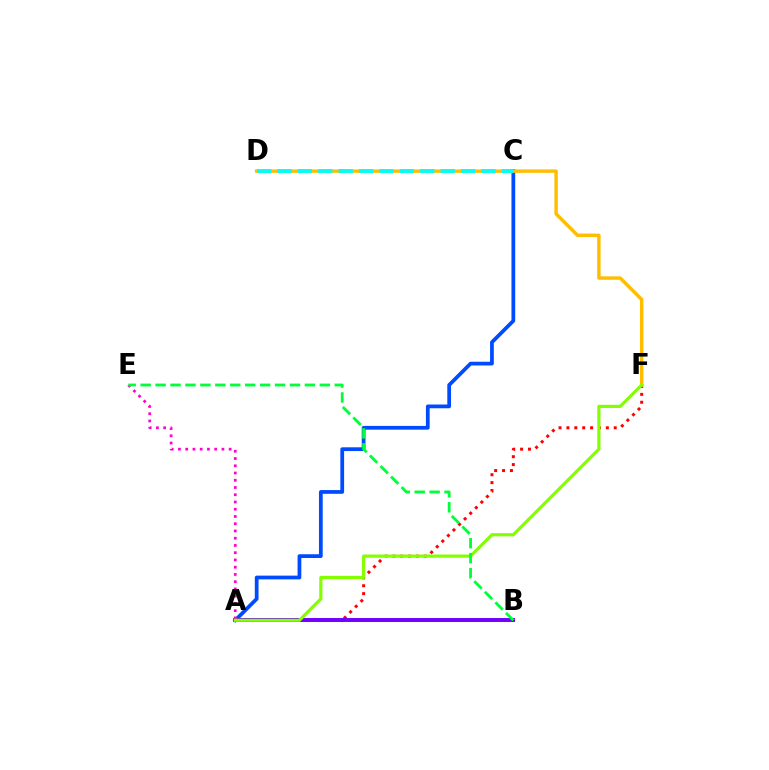{('A', 'F'): [{'color': '#ff0000', 'line_style': 'dotted', 'thickness': 2.14}, {'color': '#84ff00', 'line_style': 'solid', 'thickness': 2.3}], ('A', 'C'): [{'color': '#004bff', 'line_style': 'solid', 'thickness': 2.7}], ('D', 'F'): [{'color': '#ffbd00', 'line_style': 'solid', 'thickness': 2.47}], ('A', 'B'): [{'color': '#7200ff', 'line_style': 'solid', 'thickness': 2.84}], ('C', 'D'): [{'color': '#00fff6', 'line_style': 'dashed', 'thickness': 2.77}], ('A', 'E'): [{'color': '#ff00cf', 'line_style': 'dotted', 'thickness': 1.97}], ('B', 'E'): [{'color': '#00ff39', 'line_style': 'dashed', 'thickness': 2.03}]}